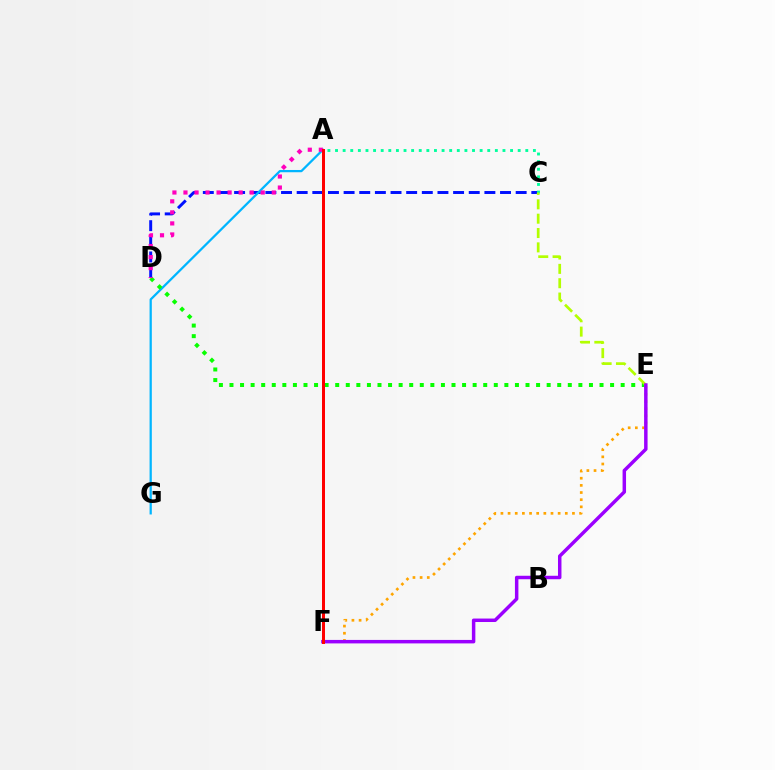{('C', 'D'): [{'color': '#0010ff', 'line_style': 'dashed', 'thickness': 2.13}], ('A', 'G'): [{'color': '#00b5ff', 'line_style': 'solid', 'thickness': 1.62}], ('D', 'E'): [{'color': '#08ff00', 'line_style': 'dotted', 'thickness': 2.87}], ('E', 'F'): [{'color': '#ffa500', 'line_style': 'dotted', 'thickness': 1.94}, {'color': '#9b00ff', 'line_style': 'solid', 'thickness': 2.5}], ('A', 'D'): [{'color': '#ff00bd', 'line_style': 'dotted', 'thickness': 3.0}], ('A', 'C'): [{'color': '#00ff9d', 'line_style': 'dotted', 'thickness': 2.07}], ('C', 'E'): [{'color': '#b3ff00', 'line_style': 'dashed', 'thickness': 1.95}], ('A', 'F'): [{'color': '#ff0000', 'line_style': 'solid', 'thickness': 2.16}]}